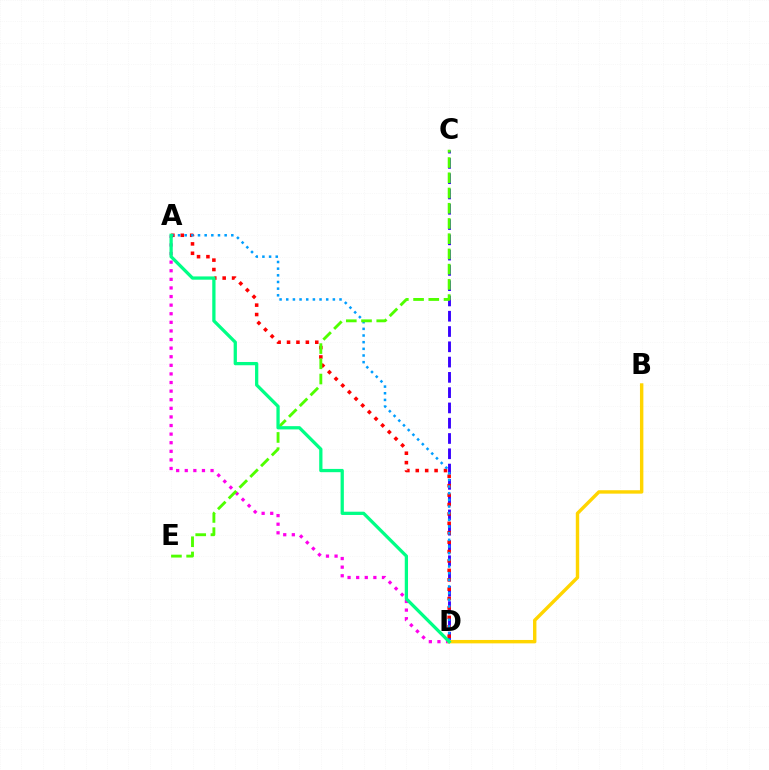{('A', 'D'): [{'color': '#ff00ed', 'line_style': 'dotted', 'thickness': 2.34}, {'color': '#ff0000', 'line_style': 'dotted', 'thickness': 2.56}, {'color': '#009eff', 'line_style': 'dotted', 'thickness': 1.81}, {'color': '#00ff86', 'line_style': 'solid', 'thickness': 2.35}], ('C', 'D'): [{'color': '#3700ff', 'line_style': 'dashed', 'thickness': 2.08}], ('B', 'D'): [{'color': '#ffd500', 'line_style': 'solid', 'thickness': 2.46}], ('C', 'E'): [{'color': '#4fff00', 'line_style': 'dashed', 'thickness': 2.07}]}